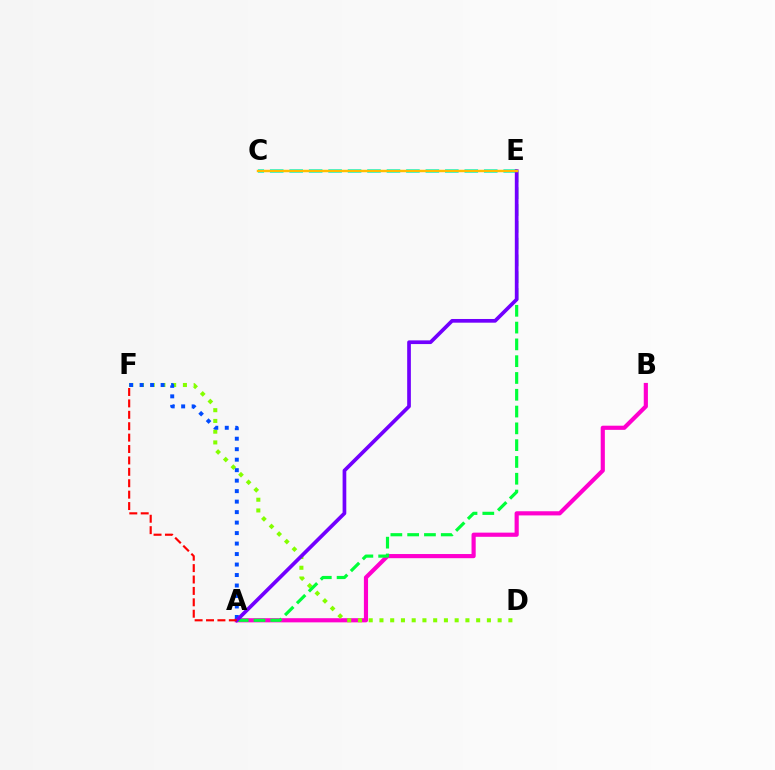{('C', 'E'): [{'color': '#00fff6', 'line_style': 'dashed', 'thickness': 2.64}, {'color': '#ffbd00', 'line_style': 'solid', 'thickness': 1.77}], ('A', 'B'): [{'color': '#ff00cf', 'line_style': 'solid', 'thickness': 3.0}], ('D', 'F'): [{'color': '#84ff00', 'line_style': 'dotted', 'thickness': 2.92}], ('A', 'E'): [{'color': '#00ff39', 'line_style': 'dashed', 'thickness': 2.28}, {'color': '#7200ff', 'line_style': 'solid', 'thickness': 2.66}], ('A', 'F'): [{'color': '#004bff', 'line_style': 'dotted', 'thickness': 2.85}, {'color': '#ff0000', 'line_style': 'dashed', 'thickness': 1.55}]}